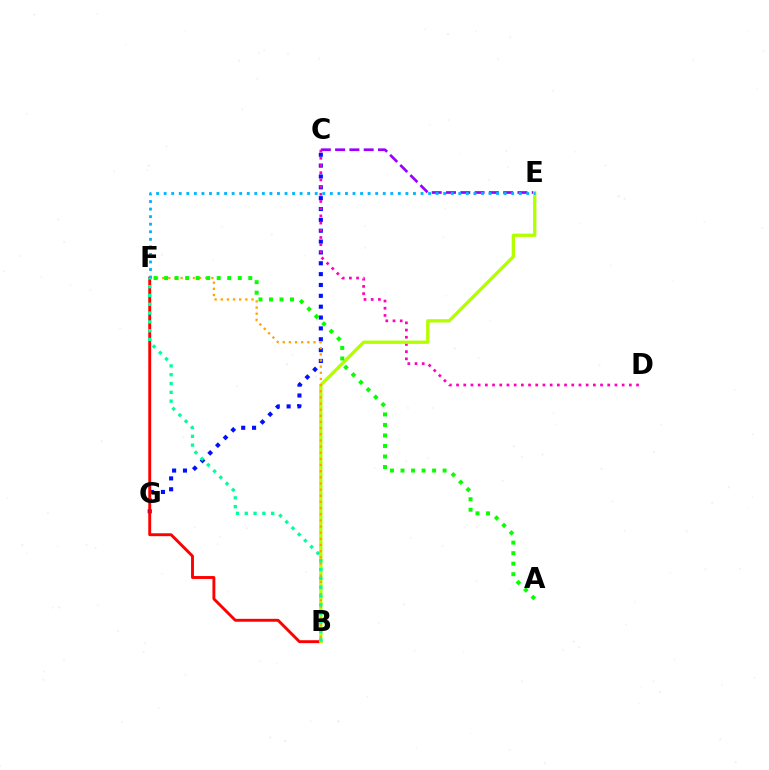{('C', 'E'): [{'color': '#9b00ff', 'line_style': 'dashed', 'thickness': 1.94}], ('C', 'G'): [{'color': '#0010ff', 'line_style': 'dotted', 'thickness': 2.95}], ('B', 'F'): [{'color': '#ff0000', 'line_style': 'solid', 'thickness': 2.09}, {'color': '#ffa500', 'line_style': 'dotted', 'thickness': 1.67}, {'color': '#00ff9d', 'line_style': 'dotted', 'thickness': 2.39}], ('C', 'D'): [{'color': '#ff00bd', 'line_style': 'dotted', 'thickness': 1.96}], ('B', 'E'): [{'color': '#b3ff00', 'line_style': 'solid', 'thickness': 2.38}], ('A', 'F'): [{'color': '#08ff00', 'line_style': 'dotted', 'thickness': 2.86}], ('E', 'F'): [{'color': '#00b5ff', 'line_style': 'dotted', 'thickness': 2.05}]}